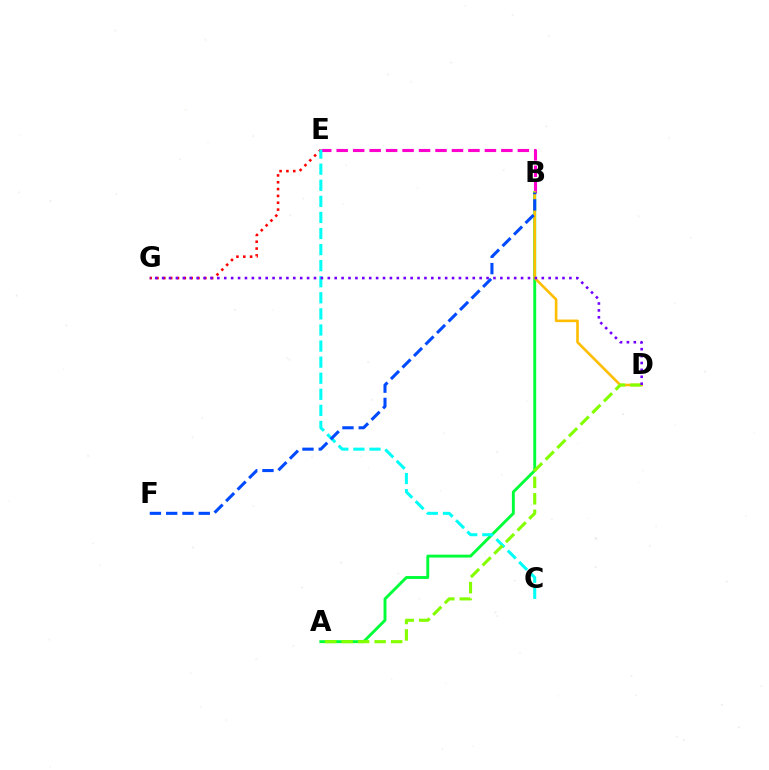{('E', 'G'): [{'color': '#ff0000', 'line_style': 'dotted', 'thickness': 1.86}], ('B', 'E'): [{'color': '#ff00cf', 'line_style': 'dashed', 'thickness': 2.24}], ('A', 'B'): [{'color': '#00ff39', 'line_style': 'solid', 'thickness': 2.1}], ('C', 'E'): [{'color': '#00fff6', 'line_style': 'dashed', 'thickness': 2.18}], ('B', 'D'): [{'color': '#ffbd00', 'line_style': 'solid', 'thickness': 1.88}], ('A', 'D'): [{'color': '#84ff00', 'line_style': 'dashed', 'thickness': 2.24}], ('D', 'G'): [{'color': '#7200ff', 'line_style': 'dotted', 'thickness': 1.88}], ('B', 'F'): [{'color': '#004bff', 'line_style': 'dashed', 'thickness': 2.21}]}